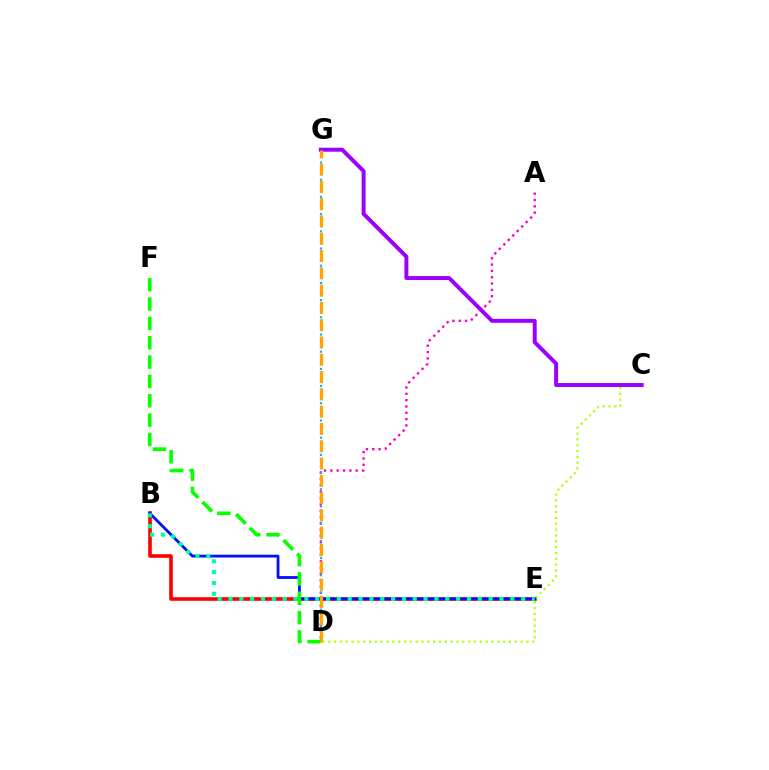{('B', 'E'): [{'color': '#ff0000', 'line_style': 'solid', 'thickness': 2.61}, {'color': '#0010ff', 'line_style': 'solid', 'thickness': 2.02}, {'color': '#00ff9d', 'line_style': 'dotted', 'thickness': 2.95}], ('A', 'D'): [{'color': '#ff00bd', 'line_style': 'dotted', 'thickness': 1.72}], ('D', 'G'): [{'color': '#00b5ff', 'line_style': 'dotted', 'thickness': 1.56}, {'color': '#ffa500', 'line_style': 'dashed', 'thickness': 2.35}], ('C', 'D'): [{'color': '#b3ff00', 'line_style': 'dotted', 'thickness': 1.58}], ('C', 'G'): [{'color': '#9b00ff', 'line_style': 'solid', 'thickness': 2.85}], ('D', 'F'): [{'color': '#08ff00', 'line_style': 'dashed', 'thickness': 2.63}]}